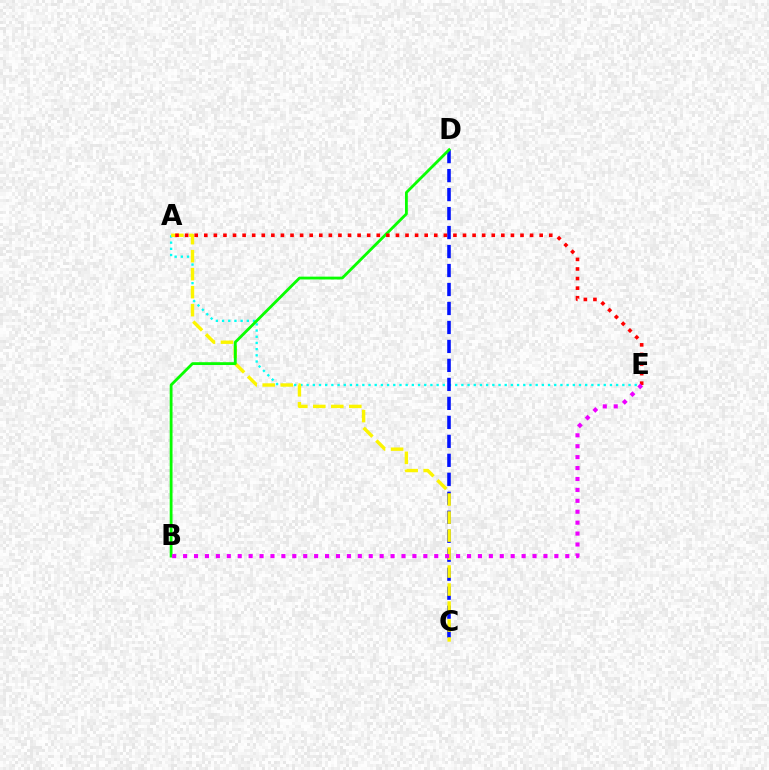{('A', 'E'): [{'color': '#00fff6', 'line_style': 'dotted', 'thickness': 1.68}, {'color': '#ff0000', 'line_style': 'dotted', 'thickness': 2.6}], ('C', 'D'): [{'color': '#0010ff', 'line_style': 'dashed', 'thickness': 2.58}], ('A', 'C'): [{'color': '#fcf500', 'line_style': 'dashed', 'thickness': 2.44}], ('B', 'D'): [{'color': '#08ff00', 'line_style': 'solid', 'thickness': 2.03}], ('B', 'E'): [{'color': '#ee00ff', 'line_style': 'dotted', 'thickness': 2.97}]}